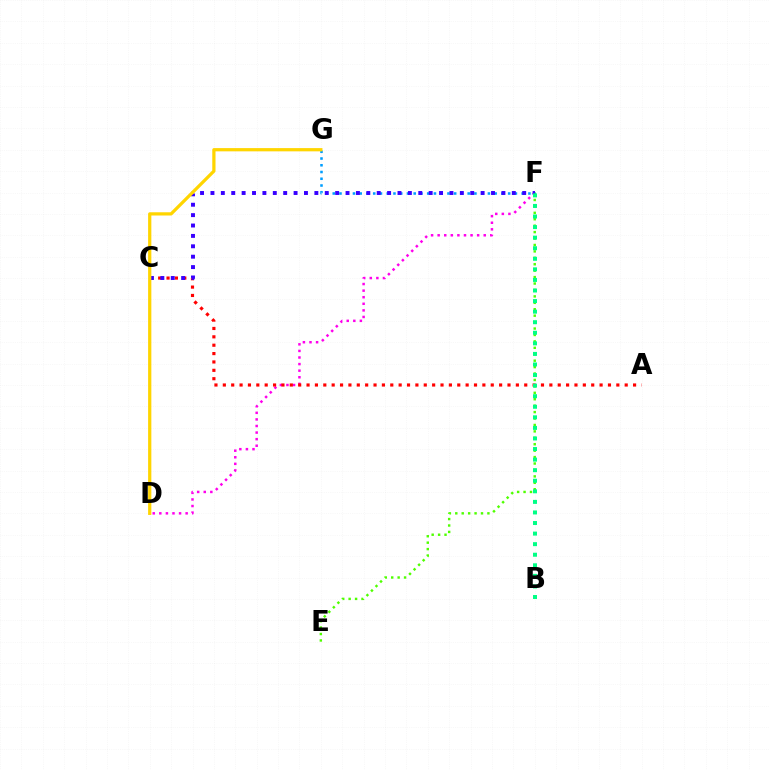{('D', 'F'): [{'color': '#ff00ed', 'line_style': 'dotted', 'thickness': 1.79}], ('E', 'F'): [{'color': '#4fff00', 'line_style': 'dotted', 'thickness': 1.75}], ('F', 'G'): [{'color': '#009eff', 'line_style': 'dotted', 'thickness': 1.83}], ('A', 'C'): [{'color': '#ff0000', 'line_style': 'dotted', 'thickness': 2.27}], ('C', 'F'): [{'color': '#3700ff', 'line_style': 'dotted', 'thickness': 2.82}], ('B', 'F'): [{'color': '#00ff86', 'line_style': 'dotted', 'thickness': 2.87}], ('D', 'G'): [{'color': '#ffd500', 'line_style': 'solid', 'thickness': 2.33}]}